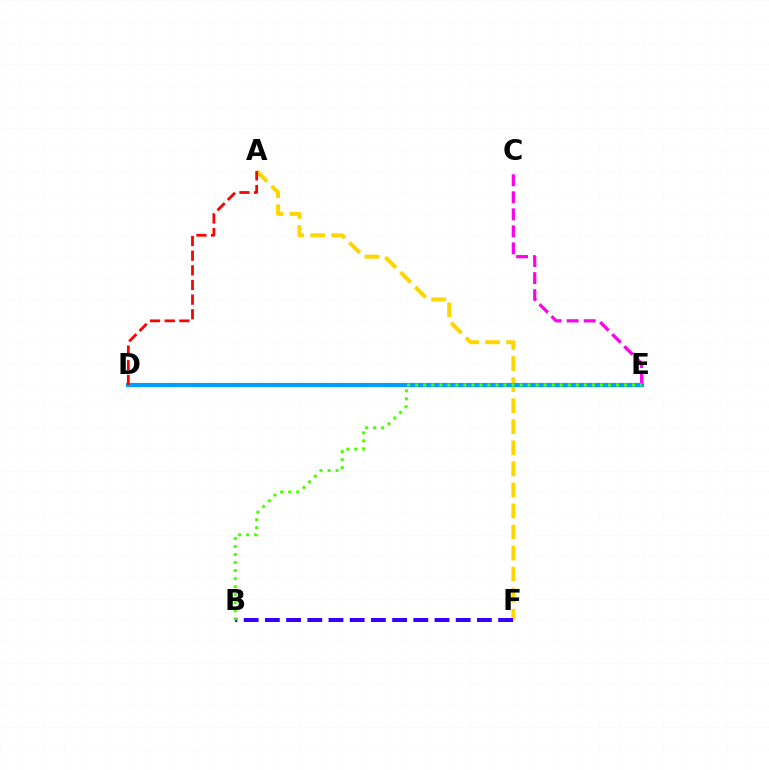{('A', 'F'): [{'color': '#ffd500', 'line_style': 'dashed', 'thickness': 2.86}], ('B', 'F'): [{'color': '#3700ff', 'line_style': 'dashed', 'thickness': 2.88}], ('C', 'E'): [{'color': '#ff00ed', 'line_style': 'dashed', 'thickness': 2.31}], ('D', 'E'): [{'color': '#00ff86', 'line_style': 'dotted', 'thickness': 2.29}, {'color': '#009eff', 'line_style': 'solid', 'thickness': 2.99}], ('A', 'D'): [{'color': '#ff0000', 'line_style': 'dashed', 'thickness': 1.99}], ('B', 'E'): [{'color': '#4fff00', 'line_style': 'dotted', 'thickness': 2.18}]}